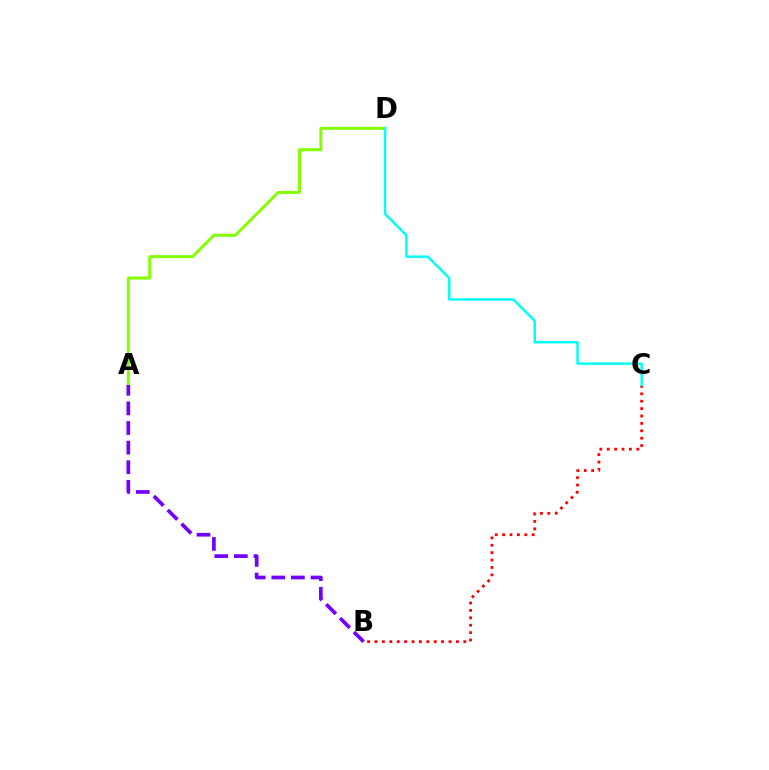{('A', 'D'): [{'color': '#84ff00', 'line_style': 'solid', 'thickness': 2.14}], ('B', 'C'): [{'color': '#ff0000', 'line_style': 'dotted', 'thickness': 2.01}], ('C', 'D'): [{'color': '#00fff6', 'line_style': 'solid', 'thickness': 1.77}], ('A', 'B'): [{'color': '#7200ff', 'line_style': 'dashed', 'thickness': 2.66}]}